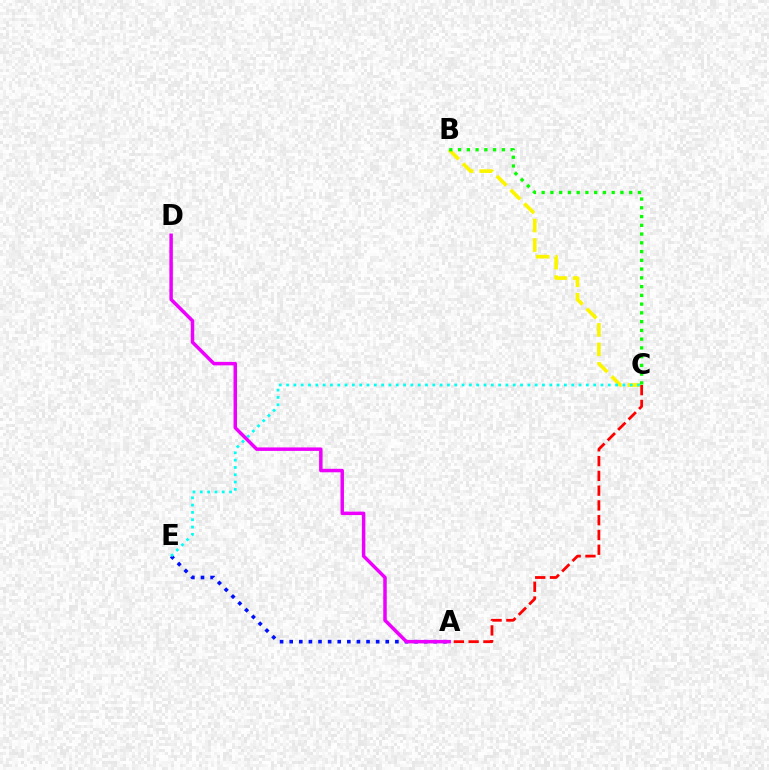{('B', 'C'): [{'color': '#fcf500', 'line_style': 'dashed', 'thickness': 2.65}, {'color': '#08ff00', 'line_style': 'dotted', 'thickness': 2.38}], ('A', 'E'): [{'color': '#0010ff', 'line_style': 'dotted', 'thickness': 2.61}], ('A', 'C'): [{'color': '#ff0000', 'line_style': 'dashed', 'thickness': 2.01}], ('C', 'E'): [{'color': '#00fff6', 'line_style': 'dotted', 'thickness': 1.99}], ('A', 'D'): [{'color': '#ee00ff', 'line_style': 'solid', 'thickness': 2.51}]}